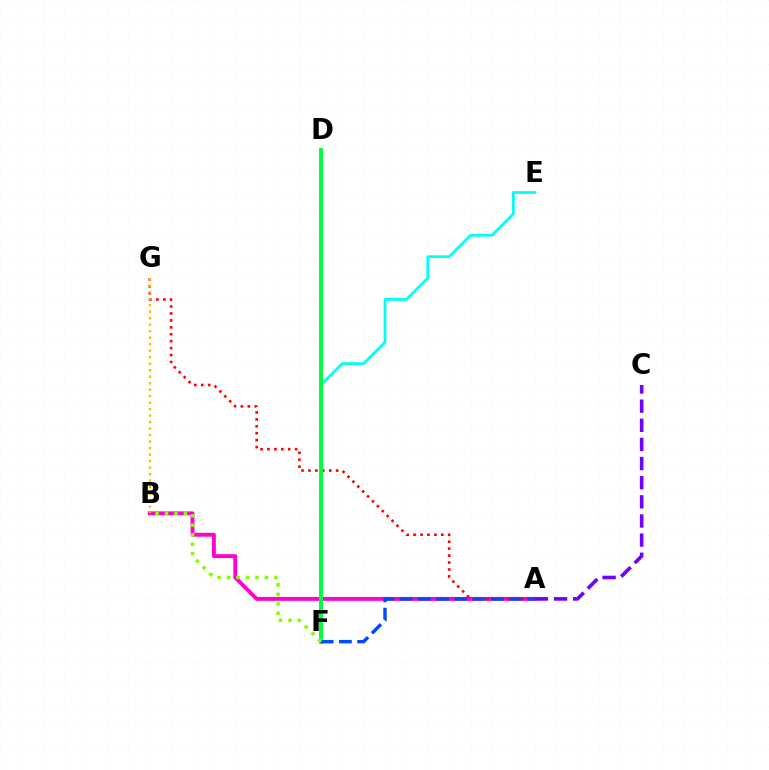{('E', 'F'): [{'color': '#00fff6', 'line_style': 'solid', 'thickness': 2.0}], ('A', 'B'): [{'color': '#ff00cf', 'line_style': 'solid', 'thickness': 2.8}], ('A', 'G'): [{'color': '#ff0000', 'line_style': 'dotted', 'thickness': 1.88}], ('D', 'F'): [{'color': '#00ff39', 'line_style': 'solid', 'thickness': 2.81}], ('B', 'G'): [{'color': '#ffbd00', 'line_style': 'dotted', 'thickness': 1.76}], ('A', 'F'): [{'color': '#004bff', 'line_style': 'dashed', 'thickness': 2.47}], ('A', 'C'): [{'color': '#7200ff', 'line_style': 'dashed', 'thickness': 2.6}], ('B', 'F'): [{'color': '#84ff00', 'line_style': 'dotted', 'thickness': 2.57}]}